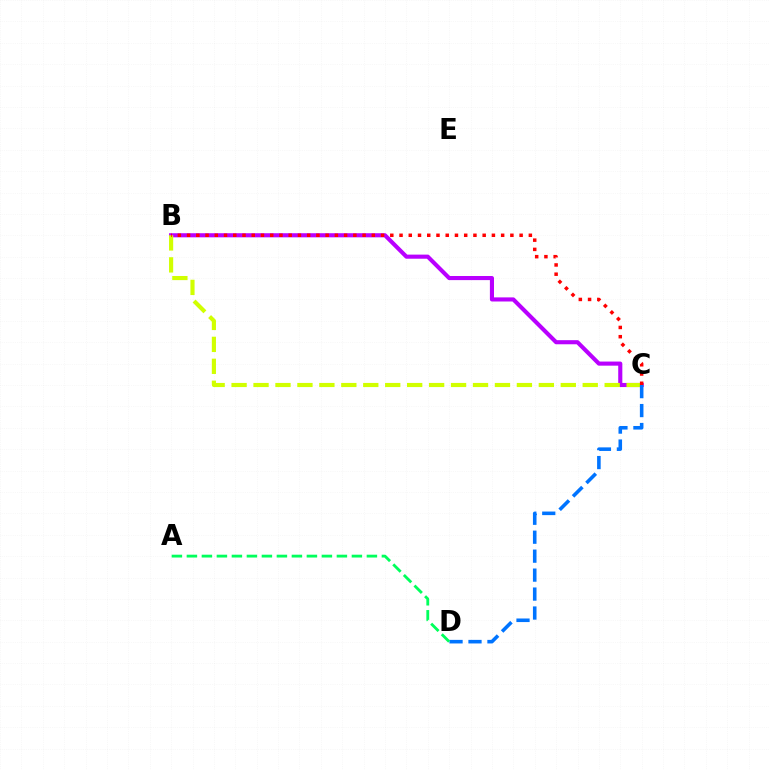{('B', 'C'): [{'color': '#b900ff', 'line_style': 'solid', 'thickness': 2.96}, {'color': '#d1ff00', 'line_style': 'dashed', 'thickness': 2.98}, {'color': '#ff0000', 'line_style': 'dotted', 'thickness': 2.51}], ('C', 'D'): [{'color': '#0074ff', 'line_style': 'dashed', 'thickness': 2.58}], ('A', 'D'): [{'color': '#00ff5c', 'line_style': 'dashed', 'thickness': 2.04}]}